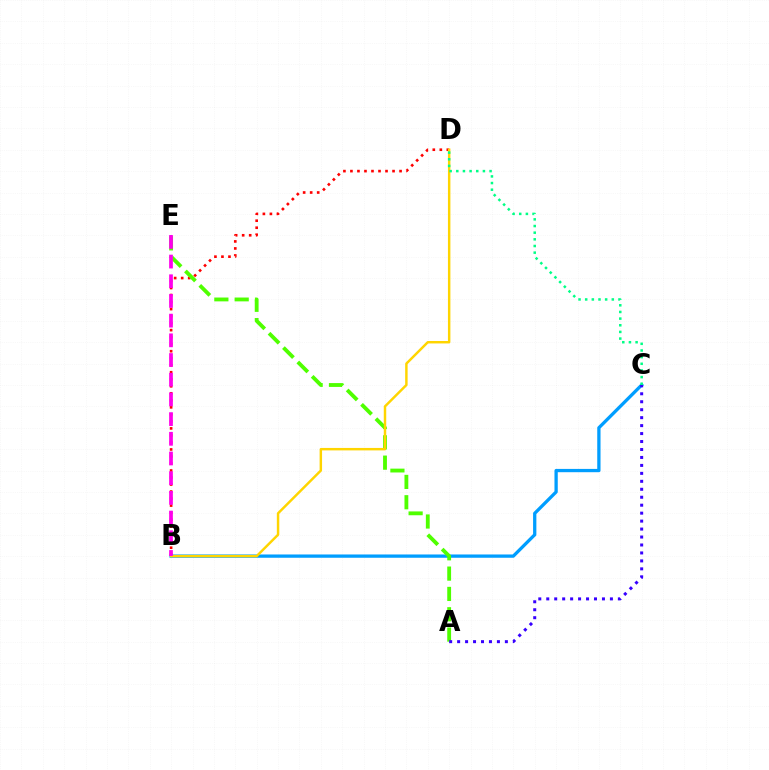{('B', 'D'): [{'color': '#ff0000', 'line_style': 'dotted', 'thickness': 1.91}, {'color': '#ffd500', 'line_style': 'solid', 'thickness': 1.77}], ('B', 'C'): [{'color': '#009eff', 'line_style': 'solid', 'thickness': 2.37}], ('A', 'E'): [{'color': '#4fff00', 'line_style': 'dashed', 'thickness': 2.76}], ('B', 'E'): [{'color': '#ff00ed', 'line_style': 'dashed', 'thickness': 2.68}], ('C', 'D'): [{'color': '#00ff86', 'line_style': 'dotted', 'thickness': 1.81}], ('A', 'C'): [{'color': '#3700ff', 'line_style': 'dotted', 'thickness': 2.16}]}